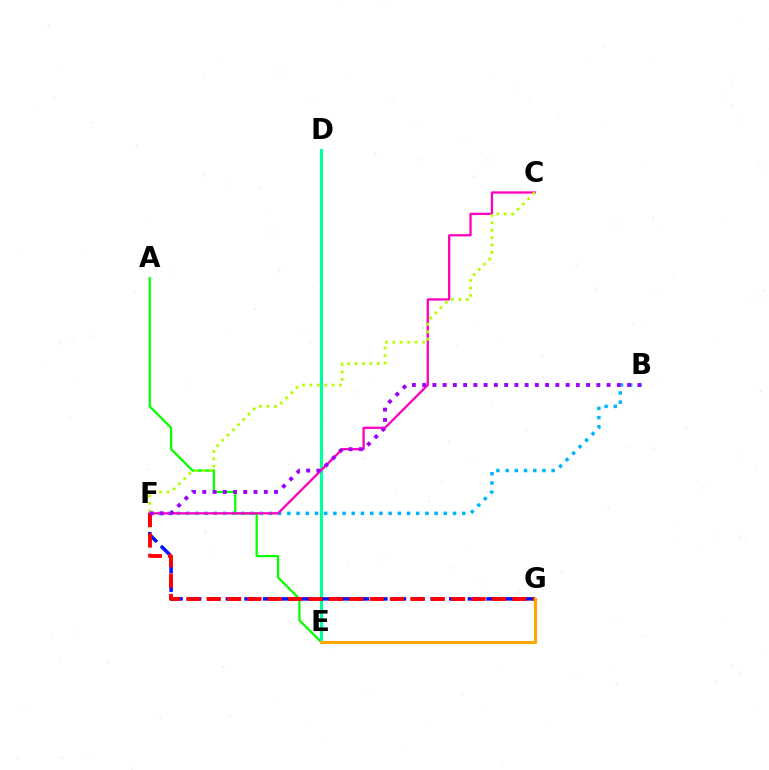{('A', 'E'): [{'color': '#08ff00', 'line_style': 'solid', 'thickness': 1.62}], ('D', 'E'): [{'color': '#00ff9d', 'line_style': 'solid', 'thickness': 2.25}], ('B', 'F'): [{'color': '#00b5ff', 'line_style': 'dotted', 'thickness': 2.5}, {'color': '#9b00ff', 'line_style': 'dotted', 'thickness': 2.78}], ('F', 'G'): [{'color': '#0010ff', 'line_style': 'dashed', 'thickness': 2.53}, {'color': '#ff0000', 'line_style': 'dashed', 'thickness': 2.77}], ('C', 'F'): [{'color': '#ff00bd', 'line_style': 'solid', 'thickness': 1.64}, {'color': '#b3ff00', 'line_style': 'dotted', 'thickness': 2.01}], ('E', 'G'): [{'color': '#ffa500', 'line_style': 'solid', 'thickness': 2.22}]}